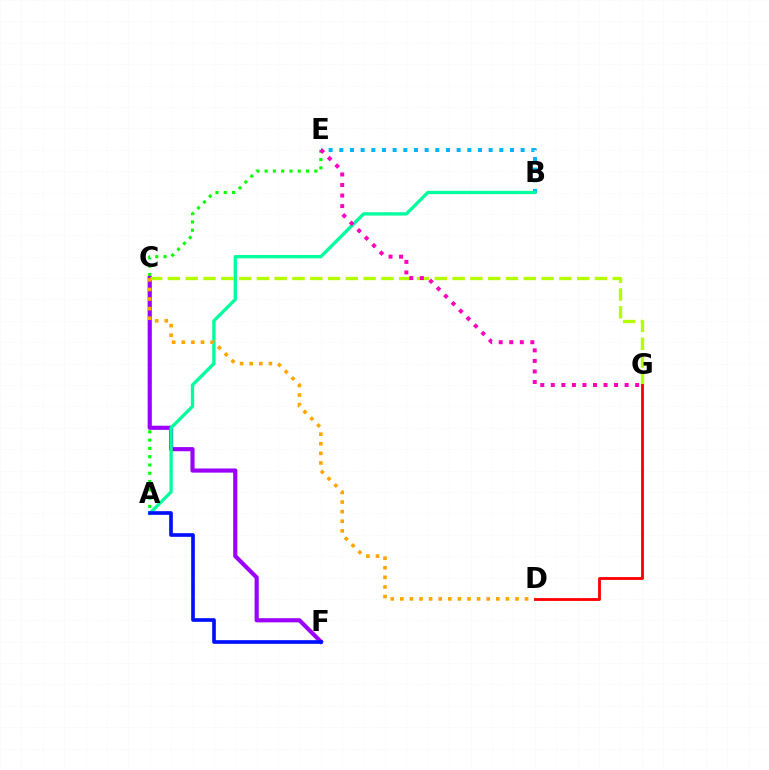{('B', 'E'): [{'color': '#00b5ff', 'line_style': 'dotted', 'thickness': 2.9}], ('A', 'E'): [{'color': '#08ff00', 'line_style': 'dotted', 'thickness': 2.25}], ('C', 'F'): [{'color': '#9b00ff', 'line_style': 'solid', 'thickness': 2.99}], ('A', 'B'): [{'color': '#00ff9d', 'line_style': 'solid', 'thickness': 2.39}], ('C', 'G'): [{'color': '#b3ff00', 'line_style': 'dashed', 'thickness': 2.42}], ('A', 'F'): [{'color': '#0010ff', 'line_style': 'solid', 'thickness': 2.64}], ('C', 'D'): [{'color': '#ffa500', 'line_style': 'dotted', 'thickness': 2.61}], ('D', 'G'): [{'color': '#ff0000', 'line_style': 'solid', 'thickness': 2.05}], ('E', 'G'): [{'color': '#ff00bd', 'line_style': 'dotted', 'thickness': 2.86}]}